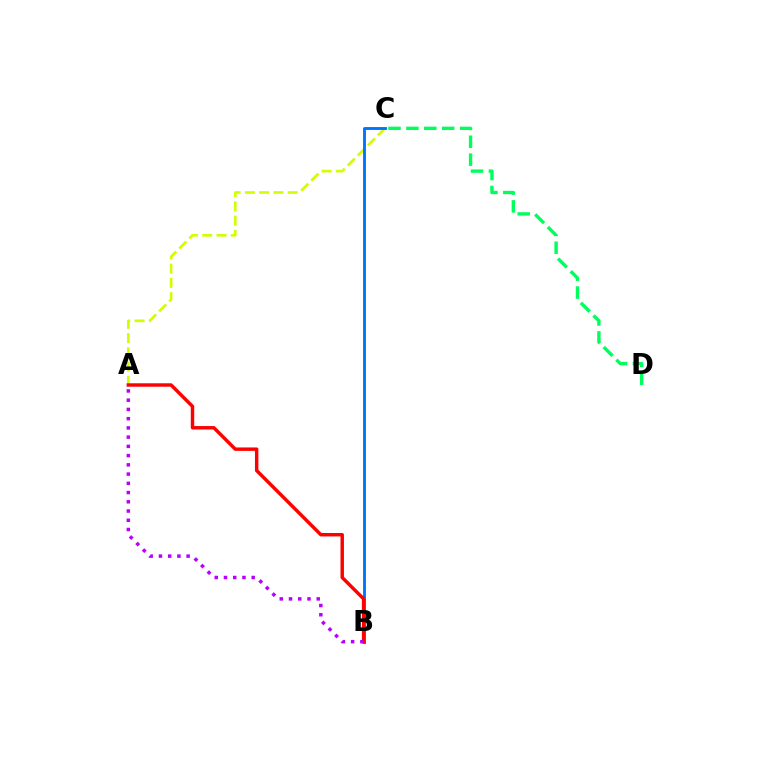{('C', 'D'): [{'color': '#00ff5c', 'line_style': 'dashed', 'thickness': 2.43}], ('A', 'C'): [{'color': '#d1ff00', 'line_style': 'dashed', 'thickness': 1.93}], ('B', 'C'): [{'color': '#0074ff', 'line_style': 'solid', 'thickness': 2.07}], ('A', 'B'): [{'color': '#ff0000', 'line_style': 'solid', 'thickness': 2.48}, {'color': '#b900ff', 'line_style': 'dotted', 'thickness': 2.51}]}